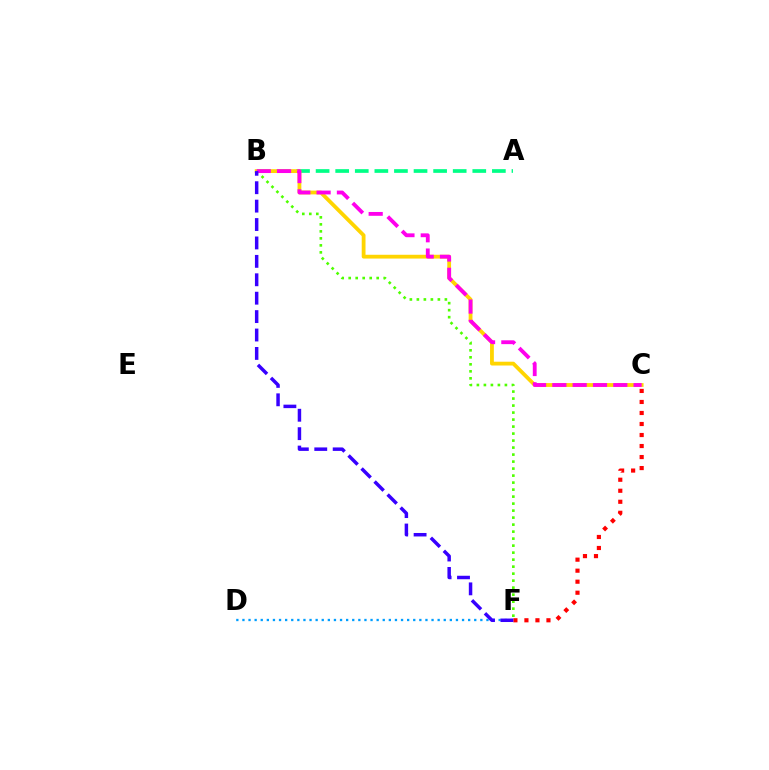{('D', 'F'): [{'color': '#009eff', 'line_style': 'dotted', 'thickness': 1.66}], ('A', 'B'): [{'color': '#00ff86', 'line_style': 'dashed', 'thickness': 2.66}], ('C', 'F'): [{'color': '#ff0000', 'line_style': 'dotted', 'thickness': 2.99}], ('B', 'C'): [{'color': '#ffd500', 'line_style': 'solid', 'thickness': 2.74}, {'color': '#ff00ed', 'line_style': 'dashed', 'thickness': 2.76}], ('B', 'F'): [{'color': '#4fff00', 'line_style': 'dotted', 'thickness': 1.9}, {'color': '#3700ff', 'line_style': 'dashed', 'thickness': 2.5}]}